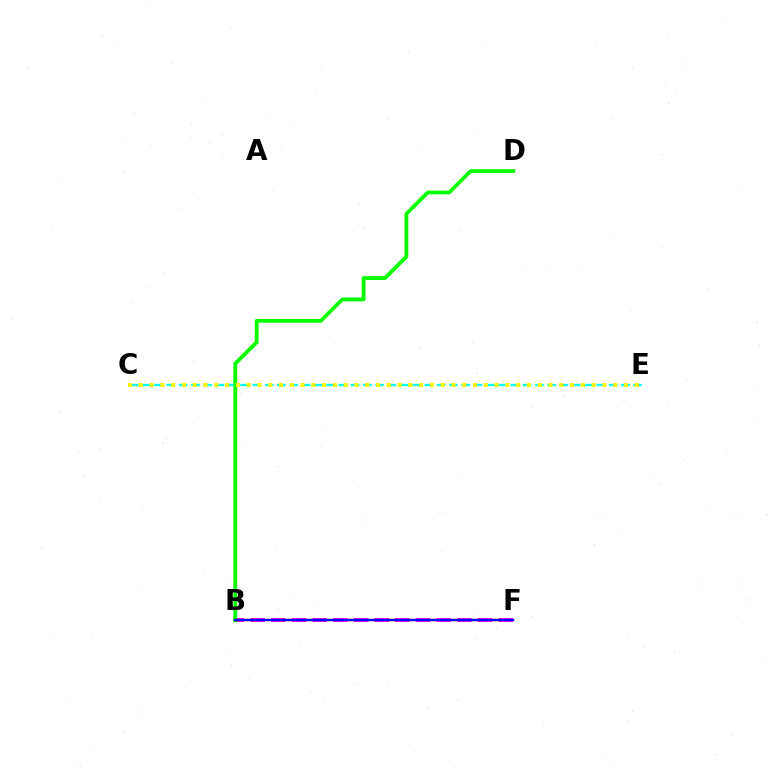{('B', 'F'): [{'color': '#ee00ff', 'line_style': 'dashed', 'thickness': 2.81}, {'color': '#ff0000', 'line_style': 'solid', 'thickness': 1.69}, {'color': '#0010ff', 'line_style': 'solid', 'thickness': 1.64}], ('C', 'E'): [{'color': '#00fff6', 'line_style': 'dashed', 'thickness': 1.67}, {'color': '#fcf500', 'line_style': 'dotted', 'thickness': 2.93}], ('B', 'D'): [{'color': '#08ff00', 'line_style': 'solid', 'thickness': 2.75}]}